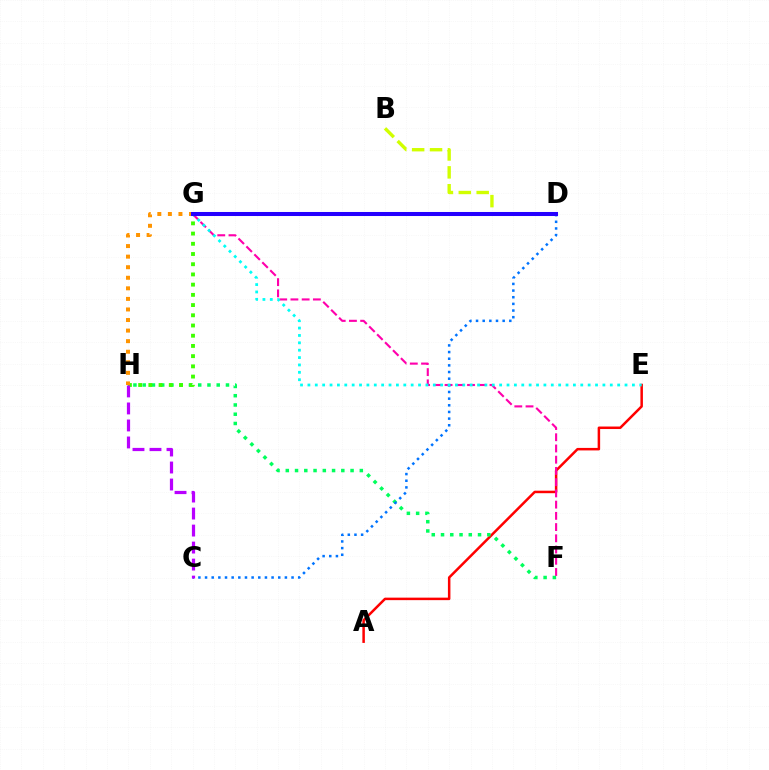{('A', 'E'): [{'color': '#ff0000', 'line_style': 'solid', 'thickness': 1.81}], ('F', 'G'): [{'color': '#ff00ac', 'line_style': 'dashed', 'thickness': 1.53}], ('F', 'H'): [{'color': '#00ff5c', 'line_style': 'dotted', 'thickness': 2.51}], ('C', 'D'): [{'color': '#0074ff', 'line_style': 'dotted', 'thickness': 1.81}], ('G', 'H'): [{'color': '#3dff00', 'line_style': 'dotted', 'thickness': 2.78}, {'color': '#ff9400', 'line_style': 'dotted', 'thickness': 2.87}], ('B', 'D'): [{'color': '#d1ff00', 'line_style': 'dashed', 'thickness': 2.43}], ('E', 'G'): [{'color': '#00fff6', 'line_style': 'dotted', 'thickness': 2.0}], ('D', 'G'): [{'color': '#2500ff', 'line_style': 'solid', 'thickness': 2.91}], ('C', 'H'): [{'color': '#b900ff', 'line_style': 'dashed', 'thickness': 2.31}]}